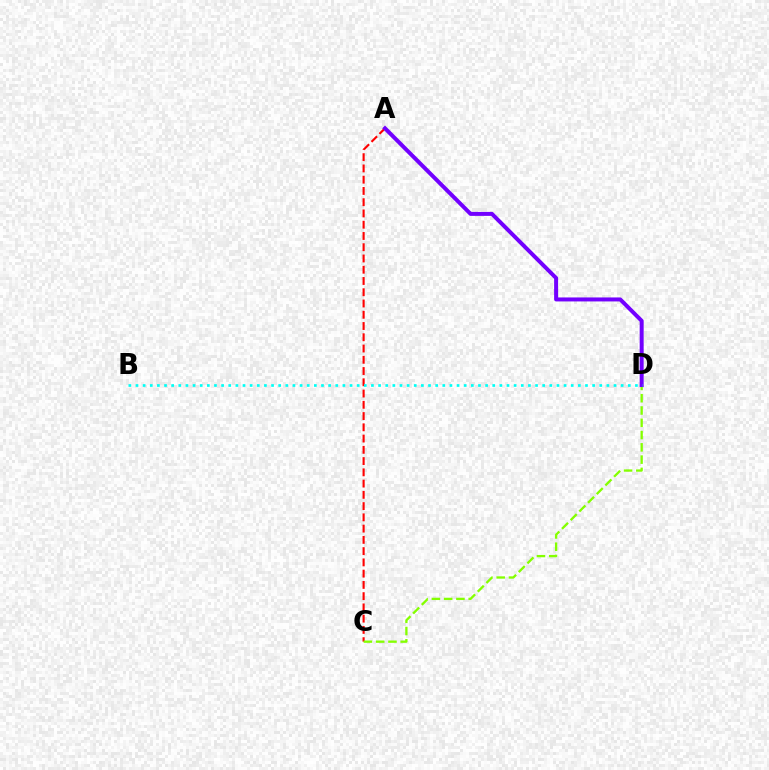{('A', 'C'): [{'color': '#ff0000', 'line_style': 'dashed', 'thickness': 1.53}], ('C', 'D'): [{'color': '#84ff00', 'line_style': 'dashed', 'thickness': 1.67}], ('A', 'D'): [{'color': '#7200ff', 'line_style': 'solid', 'thickness': 2.87}], ('B', 'D'): [{'color': '#00fff6', 'line_style': 'dotted', 'thickness': 1.94}]}